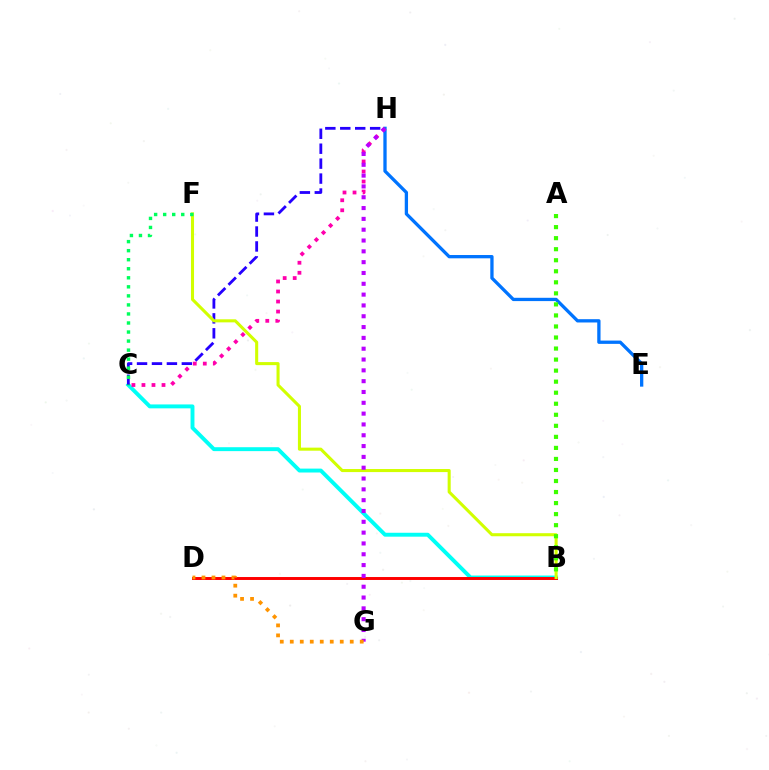{('B', 'C'): [{'color': '#00fff6', 'line_style': 'solid', 'thickness': 2.81}], ('C', 'H'): [{'color': '#2500ff', 'line_style': 'dashed', 'thickness': 2.03}, {'color': '#ff00ac', 'line_style': 'dotted', 'thickness': 2.72}], ('E', 'H'): [{'color': '#0074ff', 'line_style': 'solid', 'thickness': 2.37}], ('B', 'D'): [{'color': '#ff0000', 'line_style': 'solid', 'thickness': 2.12}], ('B', 'F'): [{'color': '#d1ff00', 'line_style': 'solid', 'thickness': 2.2}], ('C', 'F'): [{'color': '#00ff5c', 'line_style': 'dotted', 'thickness': 2.46}], ('G', 'H'): [{'color': '#b900ff', 'line_style': 'dotted', 'thickness': 2.94}], ('D', 'G'): [{'color': '#ff9400', 'line_style': 'dotted', 'thickness': 2.72}], ('A', 'B'): [{'color': '#3dff00', 'line_style': 'dotted', 'thickness': 3.0}]}